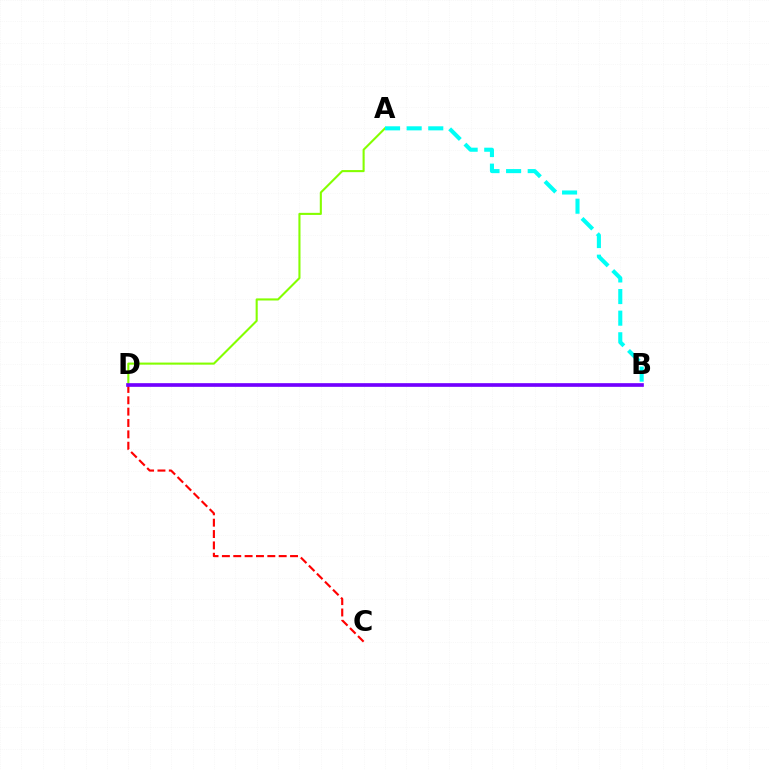{('C', 'D'): [{'color': '#ff0000', 'line_style': 'dashed', 'thickness': 1.54}], ('A', 'D'): [{'color': '#84ff00', 'line_style': 'solid', 'thickness': 1.51}], ('B', 'D'): [{'color': '#7200ff', 'line_style': 'solid', 'thickness': 2.64}], ('A', 'B'): [{'color': '#00fff6', 'line_style': 'dashed', 'thickness': 2.94}]}